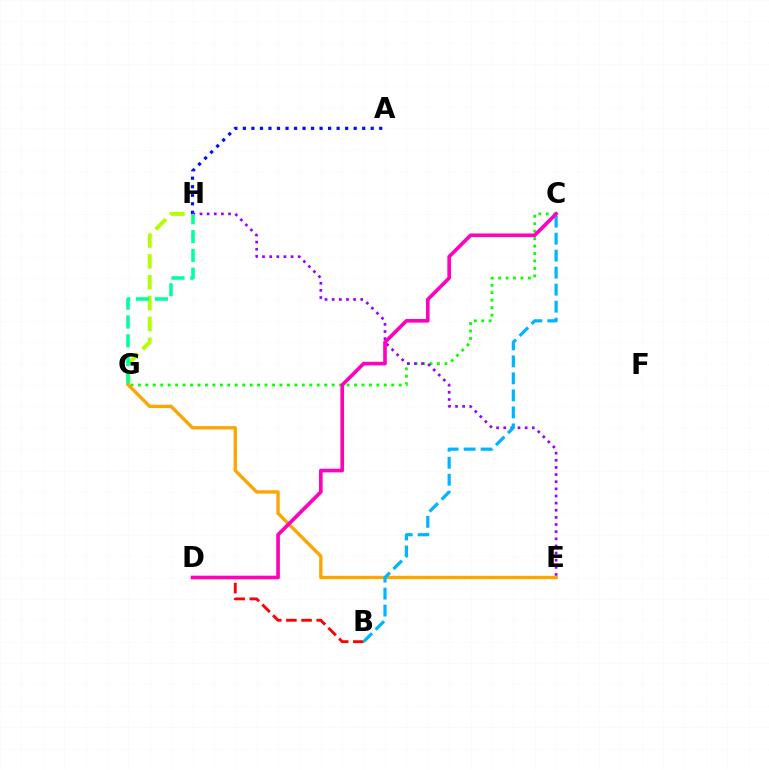{('C', 'G'): [{'color': '#08ff00', 'line_style': 'dotted', 'thickness': 2.03}], ('G', 'H'): [{'color': '#b3ff00', 'line_style': 'dashed', 'thickness': 2.83}, {'color': '#00ff9d', 'line_style': 'dashed', 'thickness': 2.55}], ('A', 'H'): [{'color': '#0010ff', 'line_style': 'dotted', 'thickness': 2.32}], ('B', 'D'): [{'color': '#ff0000', 'line_style': 'dashed', 'thickness': 2.06}], ('E', 'H'): [{'color': '#9b00ff', 'line_style': 'dotted', 'thickness': 1.94}], ('E', 'G'): [{'color': '#ffa500', 'line_style': 'solid', 'thickness': 2.41}], ('B', 'C'): [{'color': '#00b5ff', 'line_style': 'dashed', 'thickness': 2.31}], ('C', 'D'): [{'color': '#ff00bd', 'line_style': 'solid', 'thickness': 2.61}]}